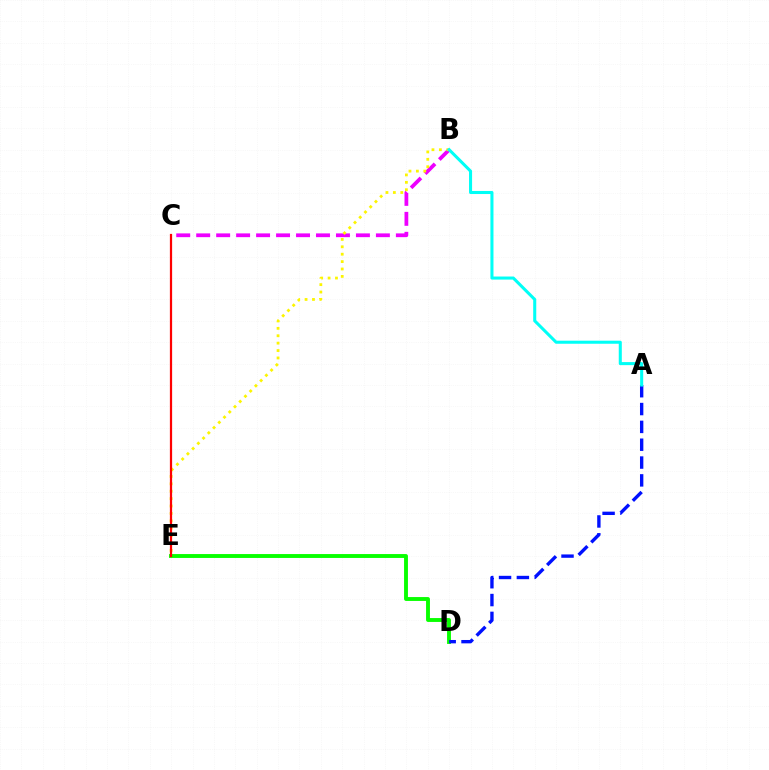{('B', 'C'): [{'color': '#ee00ff', 'line_style': 'dashed', 'thickness': 2.71}], ('D', 'E'): [{'color': '#08ff00', 'line_style': 'solid', 'thickness': 2.79}], ('A', 'D'): [{'color': '#0010ff', 'line_style': 'dashed', 'thickness': 2.42}], ('B', 'E'): [{'color': '#fcf500', 'line_style': 'dotted', 'thickness': 2.01}], ('A', 'B'): [{'color': '#00fff6', 'line_style': 'solid', 'thickness': 2.2}], ('C', 'E'): [{'color': '#ff0000', 'line_style': 'solid', 'thickness': 1.61}]}